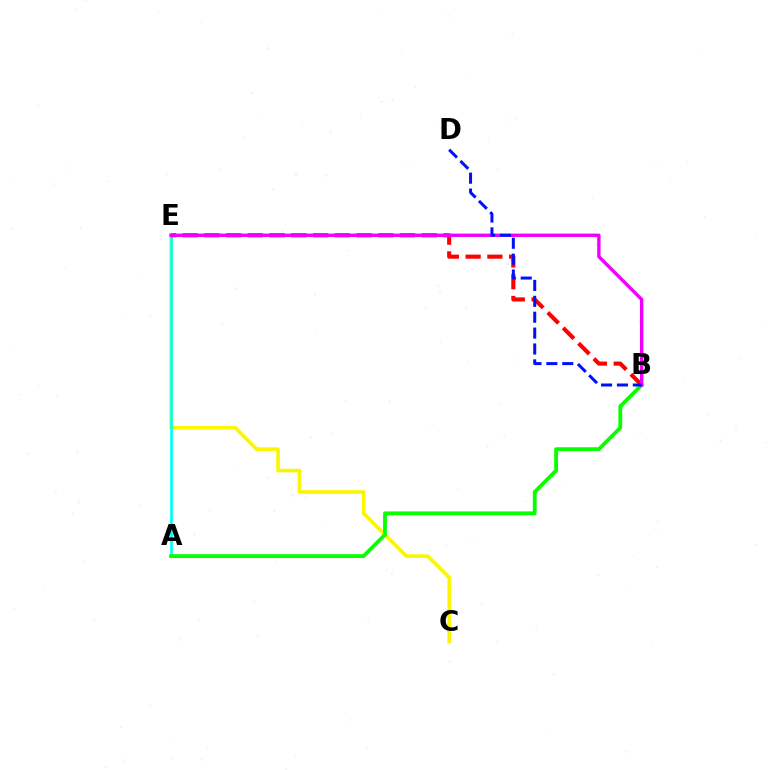{('C', 'E'): [{'color': '#fcf500', 'line_style': 'solid', 'thickness': 2.61}], ('A', 'E'): [{'color': '#00fff6', 'line_style': 'solid', 'thickness': 1.92}], ('A', 'B'): [{'color': '#08ff00', 'line_style': 'solid', 'thickness': 2.76}], ('B', 'E'): [{'color': '#ff0000', 'line_style': 'dashed', 'thickness': 2.95}, {'color': '#ee00ff', 'line_style': 'solid', 'thickness': 2.44}], ('B', 'D'): [{'color': '#0010ff', 'line_style': 'dashed', 'thickness': 2.16}]}